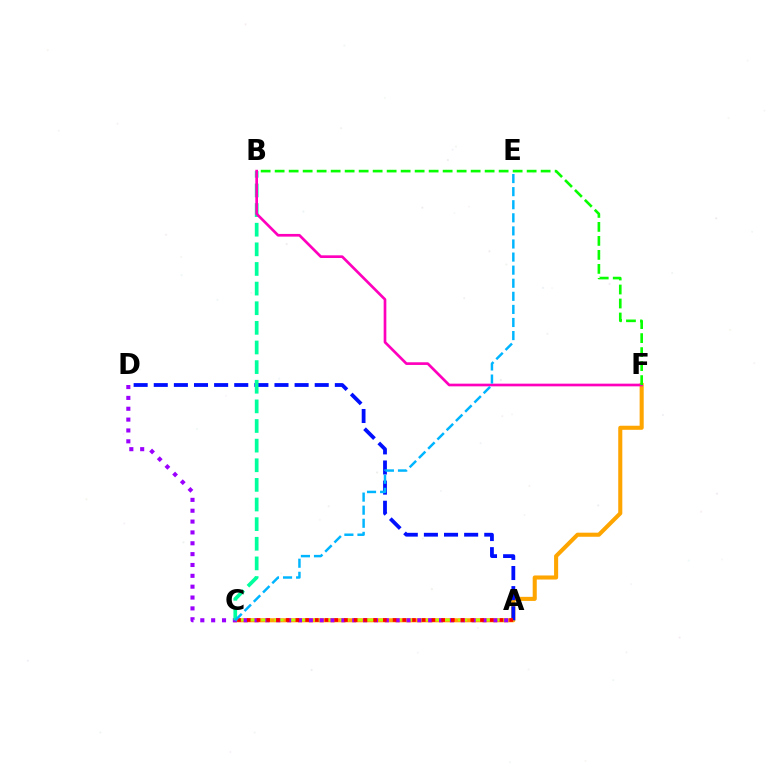{('C', 'F'): [{'color': '#ffa500', 'line_style': 'solid', 'thickness': 2.93}], ('A', 'D'): [{'color': '#0010ff', 'line_style': 'dashed', 'thickness': 2.73}, {'color': '#9b00ff', 'line_style': 'dotted', 'thickness': 2.95}], ('A', 'C'): [{'color': '#b3ff00', 'line_style': 'dashed', 'thickness': 1.78}, {'color': '#ff0000', 'line_style': 'dotted', 'thickness': 2.64}], ('B', 'C'): [{'color': '#00ff9d', 'line_style': 'dashed', 'thickness': 2.67}], ('B', 'F'): [{'color': '#ff00bd', 'line_style': 'solid', 'thickness': 1.93}, {'color': '#08ff00', 'line_style': 'dashed', 'thickness': 1.9}], ('C', 'E'): [{'color': '#00b5ff', 'line_style': 'dashed', 'thickness': 1.78}]}